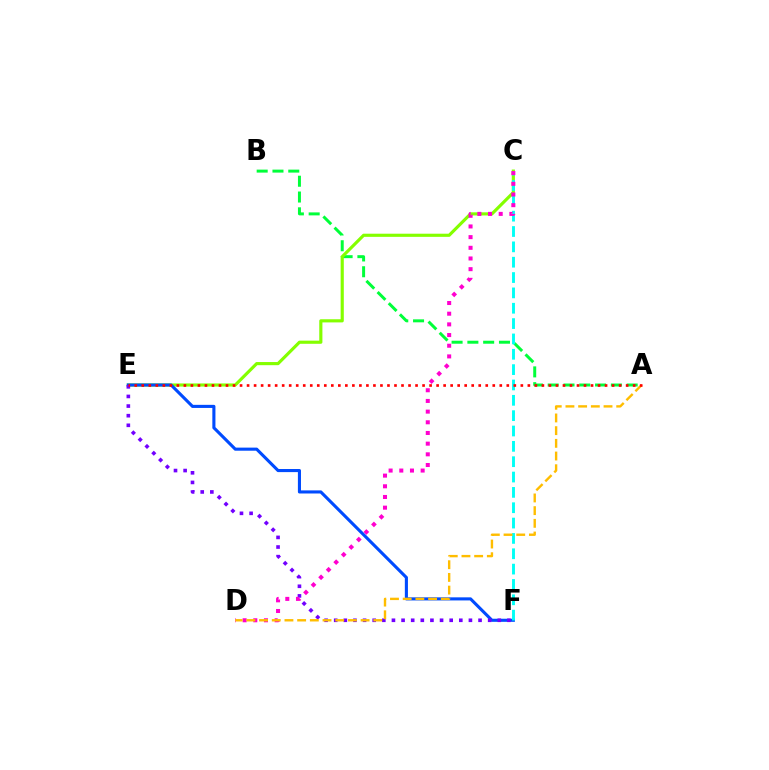{('A', 'B'): [{'color': '#00ff39', 'line_style': 'dashed', 'thickness': 2.15}], ('C', 'E'): [{'color': '#84ff00', 'line_style': 'solid', 'thickness': 2.27}], ('E', 'F'): [{'color': '#004bff', 'line_style': 'solid', 'thickness': 2.23}, {'color': '#7200ff', 'line_style': 'dotted', 'thickness': 2.61}], ('C', 'F'): [{'color': '#00fff6', 'line_style': 'dashed', 'thickness': 2.08}], ('C', 'D'): [{'color': '#ff00cf', 'line_style': 'dotted', 'thickness': 2.9}], ('A', 'D'): [{'color': '#ffbd00', 'line_style': 'dashed', 'thickness': 1.72}], ('A', 'E'): [{'color': '#ff0000', 'line_style': 'dotted', 'thickness': 1.91}]}